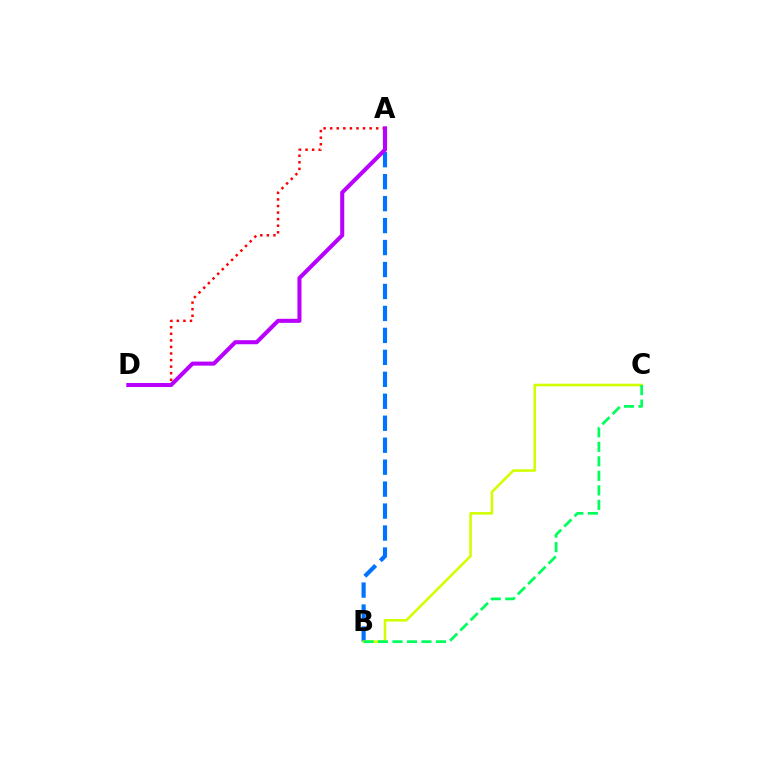{('A', 'B'): [{'color': '#0074ff', 'line_style': 'dashed', 'thickness': 2.98}], ('B', 'C'): [{'color': '#d1ff00', 'line_style': 'solid', 'thickness': 1.86}, {'color': '#00ff5c', 'line_style': 'dashed', 'thickness': 1.97}], ('A', 'D'): [{'color': '#ff0000', 'line_style': 'dotted', 'thickness': 1.79}, {'color': '#b900ff', 'line_style': 'solid', 'thickness': 2.92}]}